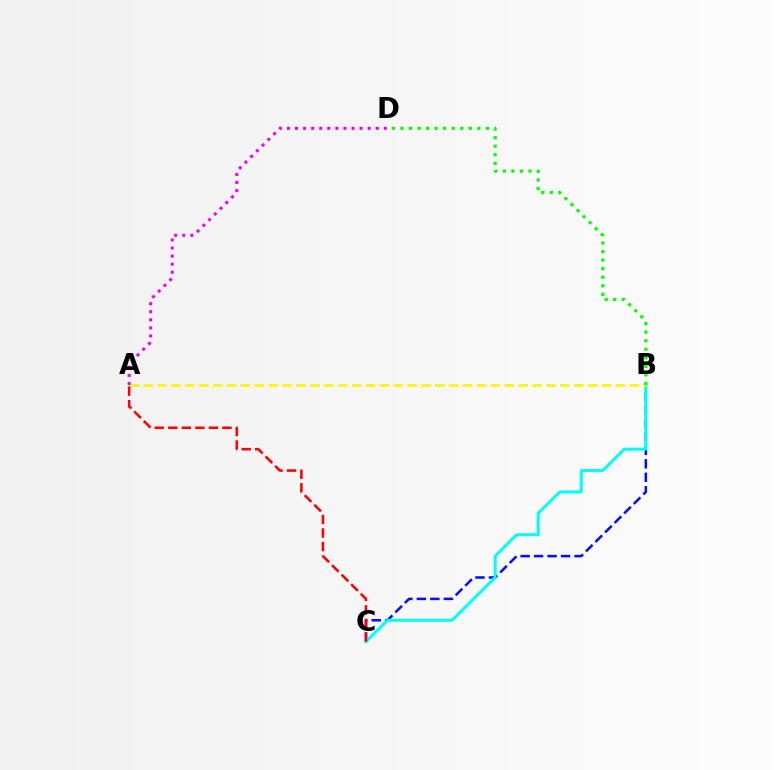{('B', 'C'): [{'color': '#0010ff', 'line_style': 'dashed', 'thickness': 1.83}, {'color': '#00fff6', 'line_style': 'solid', 'thickness': 2.17}], ('A', 'B'): [{'color': '#fcf500', 'line_style': 'dashed', 'thickness': 1.89}], ('A', 'D'): [{'color': '#ee00ff', 'line_style': 'dotted', 'thickness': 2.19}], ('B', 'D'): [{'color': '#08ff00', 'line_style': 'dotted', 'thickness': 2.32}], ('A', 'C'): [{'color': '#ff0000', 'line_style': 'dashed', 'thickness': 1.84}]}